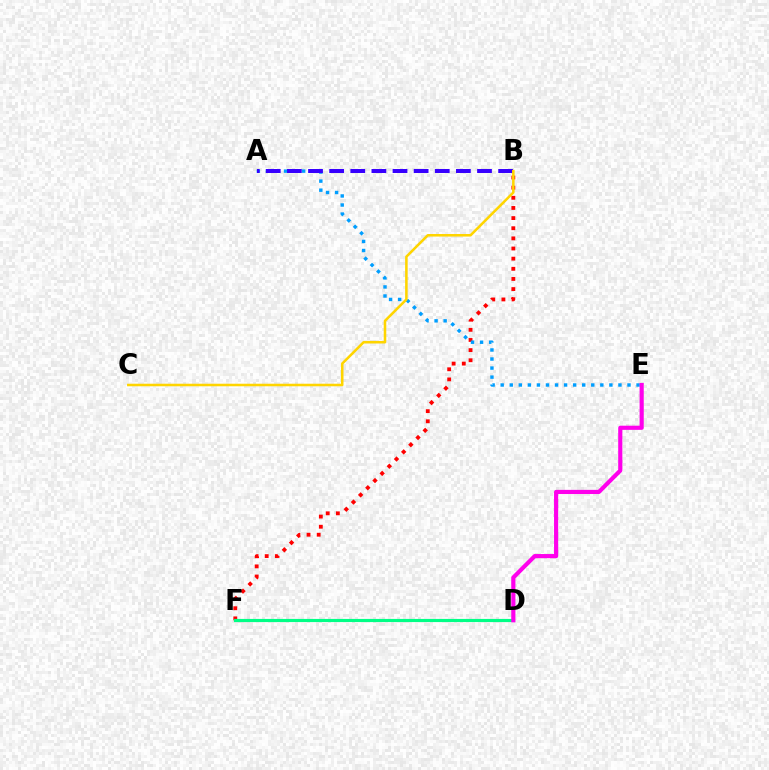{('B', 'F'): [{'color': '#ff0000', 'line_style': 'dotted', 'thickness': 2.76}], ('A', 'E'): [{'color': '#009eff', 'line_style': 'dotted', 'thickness': 2.46}], ('D', 'F'): [{'color': '#4fff00', 'line_style': 'solid', 'thickness': 1.93}, {'color': '#00ff86', 'line_style': 'solid', 'thickness': 2.27}], ('A', 'B'): [{'color': '#3700ff', 'line_style': 'dashed', 'thickness': 2.87}], ('D', 'E'): [{'color': '#ff00ed', 'line_style': 'solid', 'thickness': 2.99}], ('B', 'C'): [{'color': '#ffd500', 'line_style': 'solid', 'thickness': 1.83}]}